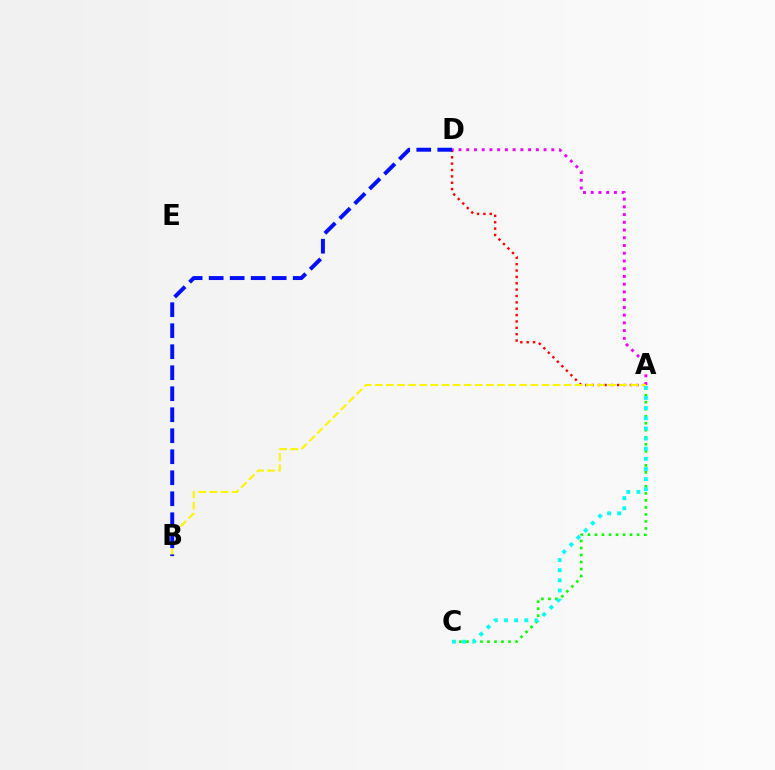{('A', 'D'): [{'color': '#ff0000', 'line_style': 'dotted', 'thickness': 1.73}, {'color': '#ee00ff', 'line_style': 'dotted', 'thickness': 2.1}], ('A', 'C'): [{'color': '#08ff00', 'line_style': 'dotted', 'thickness': 1.91}, {'color': '#00fff6', 'line_style': 'dotted', 'thickness': 2.75}], ('A', 'B'): [{'color': '#fcf500', 'line_style': 'dashed', 'thickness': 1.51}], ('B', 'D'): [{'color': '#0010ff', 'line_style': 'dashed', 'thickness': 2.85}]}